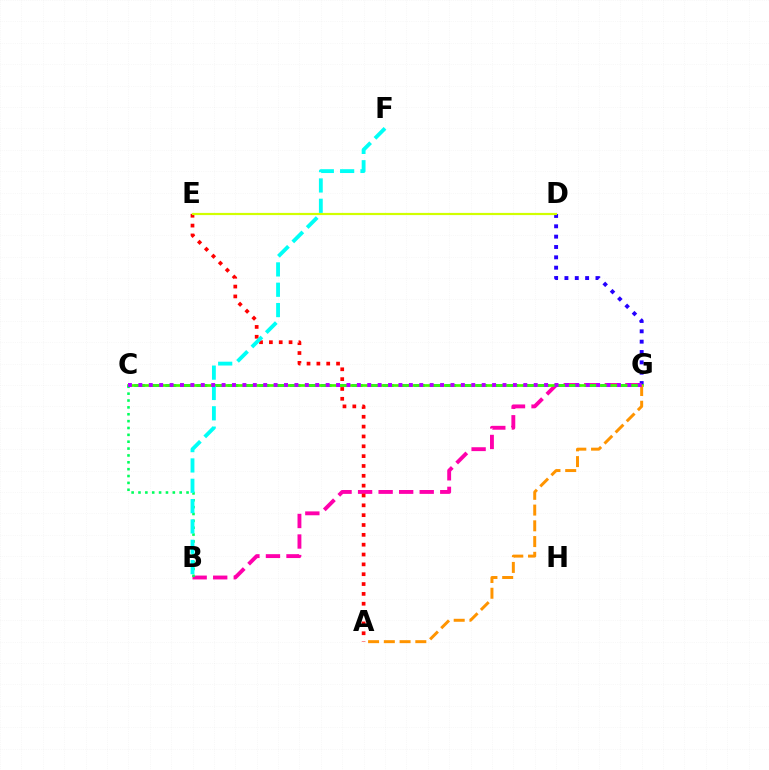{('B', 'G'): [{'color': '#ff00ac', 'line_style': 'dashed', 'thickness': 2.79}], ('C', 'G'): [{'color': '#0074ff', 'line_style': 'dashed', 'thickness': 2.11}, {'color': '#3dff00', 'line_style': 'solid', 'thickness': 1.93}, {'color': '#b900ff', 'line_style': 'dotted', 'thickness': 2.83}], ('D', 'G'): [{'color': '#2500ff', 'line_style': 'dotted', 'thickness': 2.81}], ('A', 'E'): [{'color': '#ff0000', 'line_style': 'dotted', 'thickness': 2.67}], ('B', 'C'): [{'color': '#00ff5c', 'line_style': 'dotted', 'thickness': 1.87}], ('D', 'E'): [{'color': '#d1ff00', 'line_style': 'solid', 'thickness': 1.58}], ('B', 'F'): [{'color': '#00fff6', 'line_style': 'dashed', 'thickness': 2.76}], ('A', 'G'): [{'color': '#ff9400', 'line_style': 'dashed', 'thickness': 2.14}]}